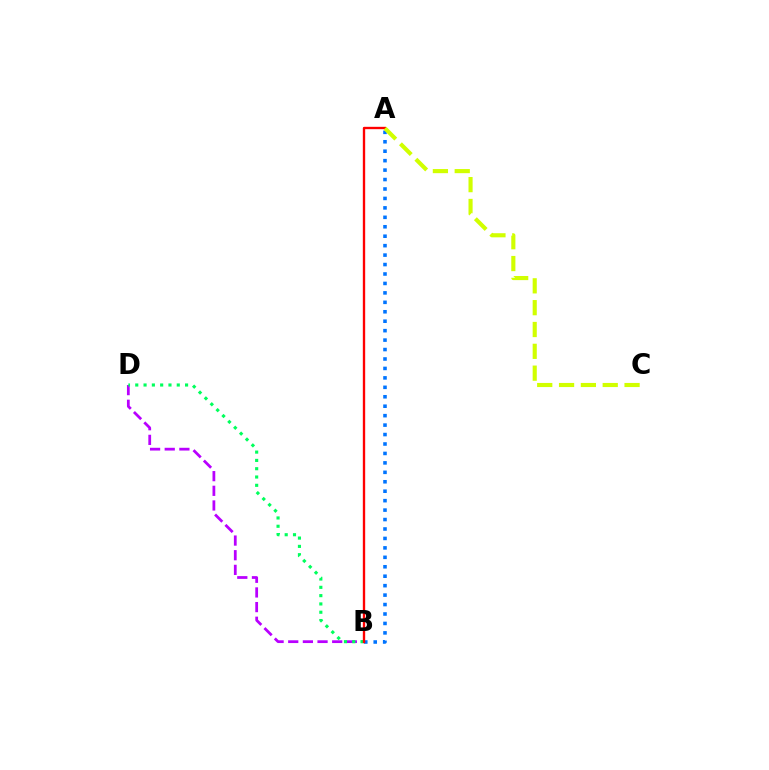{('A', 'B'): [{'color': '#0074ff', 'line_style': 'dotted', 'thickness': 2.57}, {'color': '#ff0000', 'line_style': 'solid', 'thickness': 1.7}], ('B', 'D'): [{'color': '#b900ff', 'line_style': 'dashed', 'thickness': 1.99}, {'color': '#00ff5c', 'line_style': 'dotted', 'thickness': 2.26}], ('A', 'C'): [{'color': '#d1ff00', 'line_style': 'dashed', 'thickness': 2.97}]}